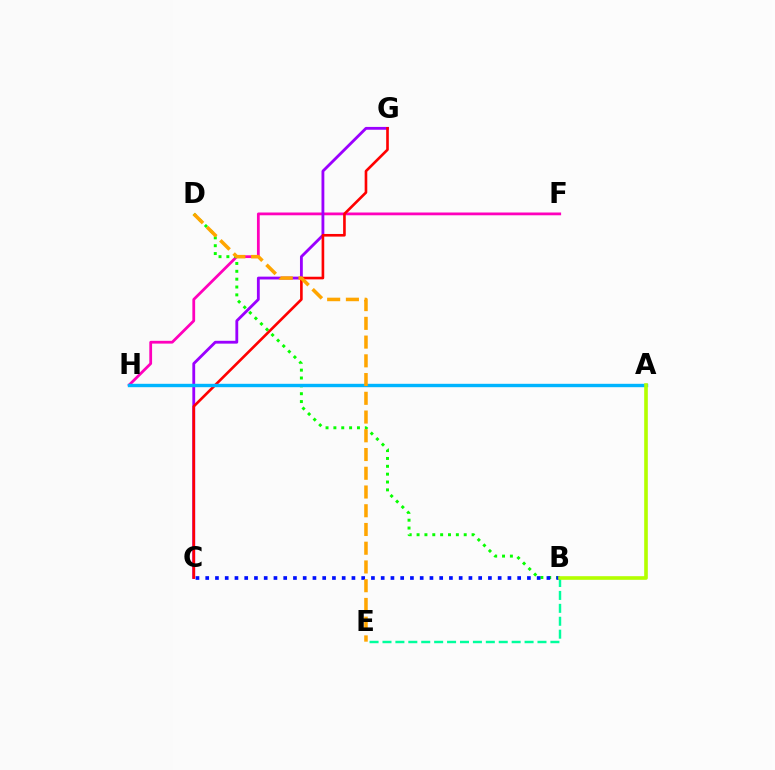{('F', 'H'): [{'color': '#ff00bd', 'line_style': 'solid', 'thickness': 2.0}], ('C', 'G'): [{'color': '#9b00ff', 'line_style': 'solid', 'thickness': 2.04}, {'color': '#ff0000', 'line_style': 'solid', 'thickness': 1.89}], ('B', 'E'): [{'color': '#00ff9d', 'line_style': 'dashed', 'thickness': 1.75}], ('B', 'D'): [{'color': '#08ff00', 'line_style': 'dotted', 'thickness': 2.13}], ('A', 'H'): [{'color': '#00b5ff', 'line_style': 'solid', 'thickness': 2.44}], ('B', 'C'): [{'color': '#0010ff', 'line_style': 'dotted', 'thickness': 2.65}], ('A', 'B'): [{'color': '#b3ff00', 'line_style': 'solid', 'thickness': 2.62}], ('D', 'E'): [{'color': '#ffa500', 'line_style': 'dashed', 'thickness': 2.55}]}